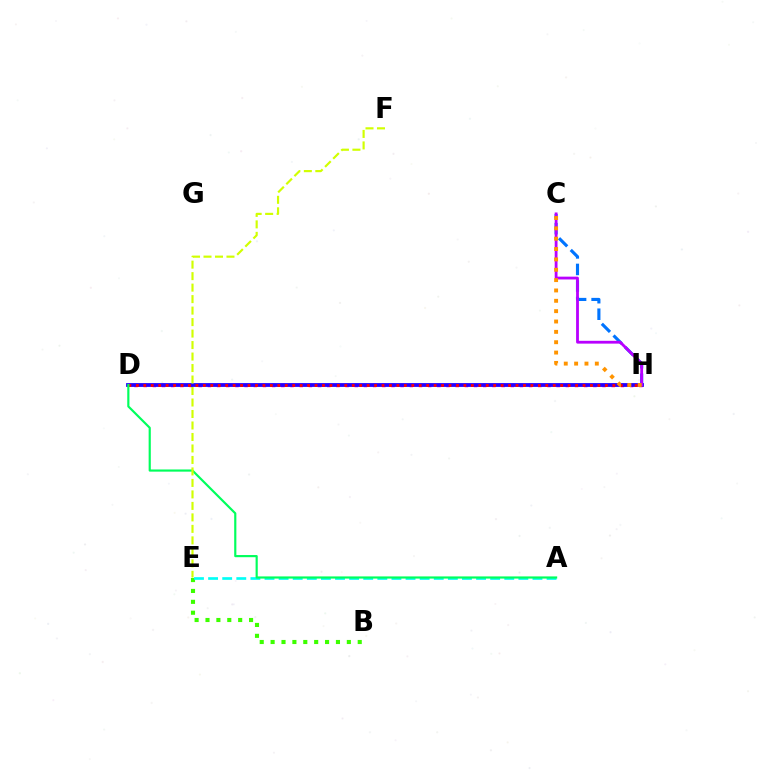{('C', 'H'): [{'color': '#0074ff', 'line_style': 'dashed', 'thickness': 2.25}, {'color': '#b900ff', 'line_style': 'solid', 'thickness': 2.02}, {'color': '#ff9400', 'line_style': 'dotted', 'thickness': 2.81}], ('D', 'H'): [{'color': '#ff00ac', 'line_style': 'dotted', 'thickness': 2.49}, {'color': '#2500ff', 'line_style': 'solid', 'thickness': 2.74}, {'color': '#ff0000', 'line_style': 'dotted', 'thickness': 2.02}], ('B', 'E'): [{'color': '#3dff00', 'line_style': 'dotted', 'thickness': 2.96}], ('A', 'E'): [{'color': '#00fff6', 'line_style': 'dashed', 'thickness': 1.92}], ('A', 'D'): [{'color': '#00ff5c', 'line_style': 'solid', 'thickness': 1.56}], ('E', 'F'): [{'color': '#d1ff00', 'line_style': 'dashed', 'thickness': 1.56}]}